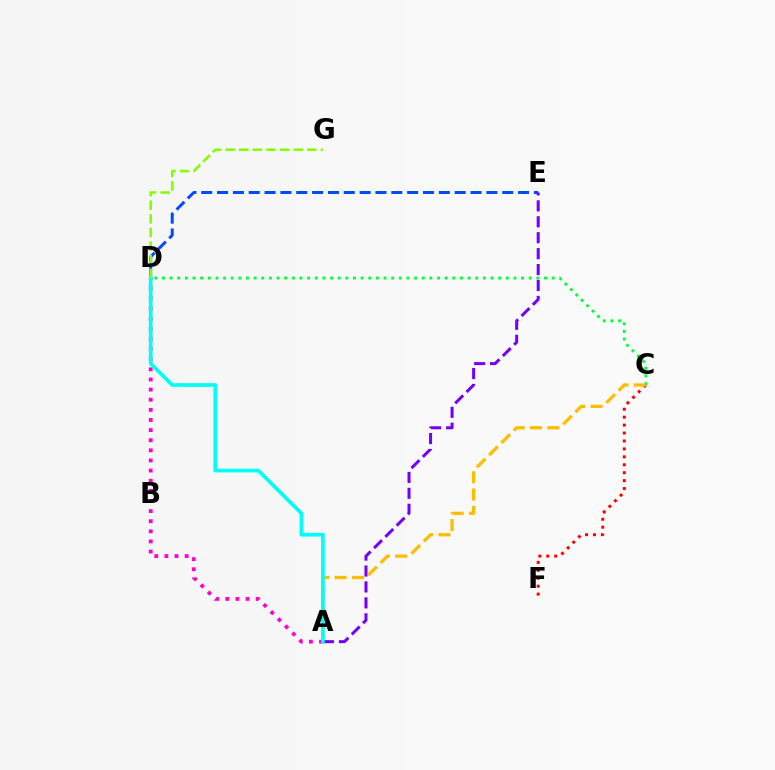{('C', 'D'): [{'color': '#00ff39', 'line_style': 'dotted', 'thickness': 2.08}], ('A', 'D'): [{'color': '#ff00cf', 'line_style': 'dotted', 'thickness': 2.75}, {'color': '#00fff6', 'line_style': 'solid', 'thickness': 2.67}], ('D', 'E'): [{'color': '#004bff', 'line_style': 'dashed', 'thickness': 2.15}], ('C', 'F'): [{'color': '#ff0000', 'line_style': 'dotted', 'thickness': 2.15}], ('A', 'C'): [{'color': '#ffbd00', 'line_style': 'dashed', 'thickness': 2.36}], ('A', 'E'): [{'color': '#7200ff', 'line_style': 'dashed', 'thickness': 2.16}], ('D', 'G'): [{'color': '#84ff00', 'line_style': 'dashed', 'thickness': 1.85}]}